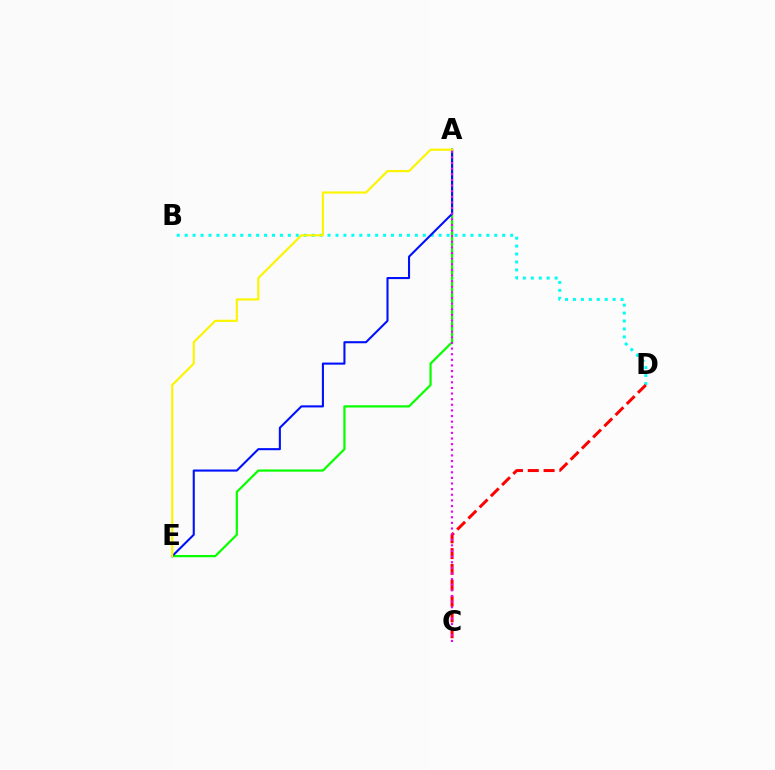{('B', 'D'): [{'color': '#00fff6', 'line_style': 'dotted', 'thickness': 2.16}], ('A', 'E'): [{'color': '#08ff00', 'line_style': 'solid', 'thickness': 1.6}, {'color': '#0010ff', 'line_style': 'solid', 'thickness': 1.5}, {'color': '#fcf500', 'line_style': 'solid', 'thickness': 1.56}], ('C', 'D'): [{'color': '#ff0000', 'line_style': 'dashed', 'thickness': 2.15}], ('A', 'C'): [{'color': '#ee00ff', 'line_style': 'dotted', 'thickness': 1.53}]}